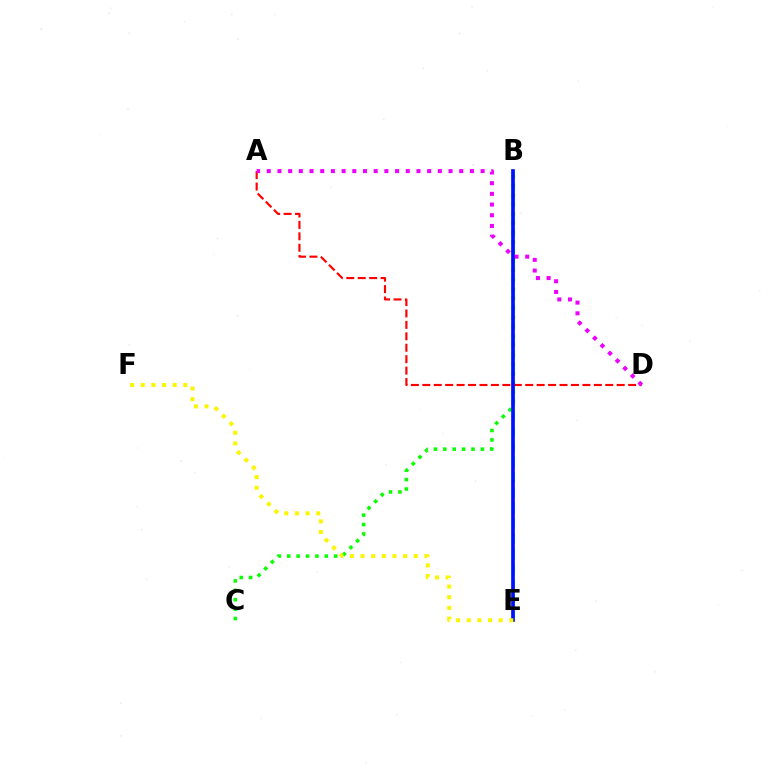{('B', 'E'): [{'color': '#00fff6', 'line_style': 'dashed', 'thickness': 2.08}, {'color': '#0010ff', 'line_style': 'solid', 'thickness': 2.65}], ('B', 'C'): [{'color': '#08ff00', 'line_style': 'dotted', 'thickness': 2.55}], ('A', 'D'): [{'color': '#ff0000', 'line_style': 'dashed', 'thickness': 1.55}, {'color': '#ee00ff', 'line_style': 'dotted', 'thickness': 2.91}], ('E', 'F'): [{'color': '#fcf500', 'line_style': 'dotted', 'thickness': 2.89}]}